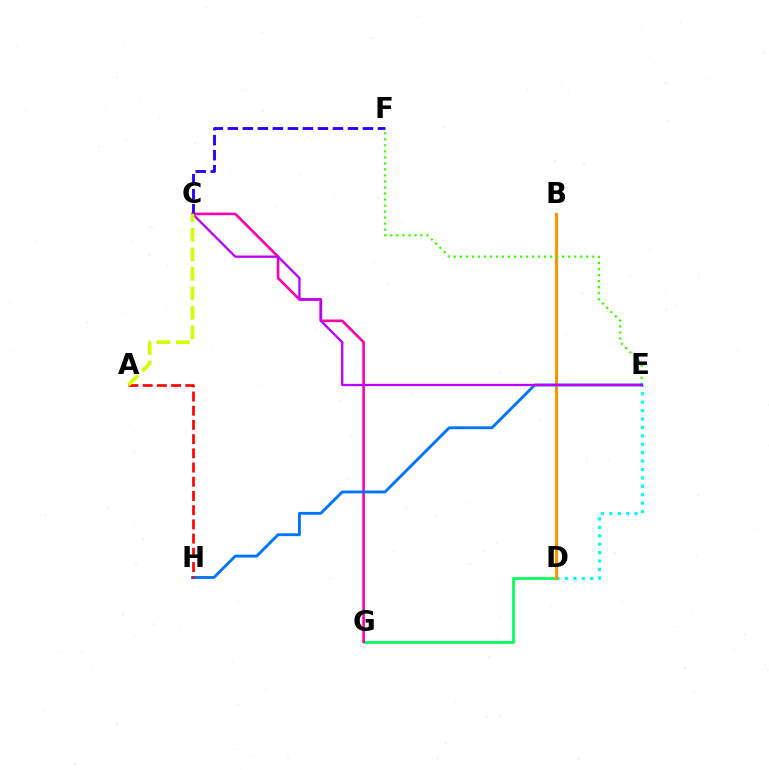{('D', 'E'): [{'color': '#00fff6', 'line_style': 'dotted', 'thickness': 2.29}], ('D', 'G'): [{'color': '#00ff5c', 'line_style': 'solid', 'thickness': 1.97}], ('B', 'D'): [{'color': '#ff9400', 'line_style': 'solid', 'thickness': 2.21}], ('E', 'F'): [{'color': '#3dff00', 'line_style': 'dotted', 'thickness': 1.64}], ('C', 'G'): [{'color': '#ff00ac', 'line_style': 'solid', 'thickness': 1.89}], ('E', 'H'): [{'color': '#0074ff', 'line_style': 'solid', 'thickness': 2.06}], ('C', 'F'): [{'color': '#2500ff', 'line_style': 'dashed', 'thickness': 2.04}], ('C', 'E'): [{'color': '#b900ff', 'line_style': 'solid', 'thickness': 1.65}], ('A', 'H'): [{'color': '#ff0000', 'line_style': 'dashed', 'thickness': 1.93}], ('A', 'C'): [{'color': '#d1ff00', 'line_style': 'dashed', 'thickness': 2.65}]}